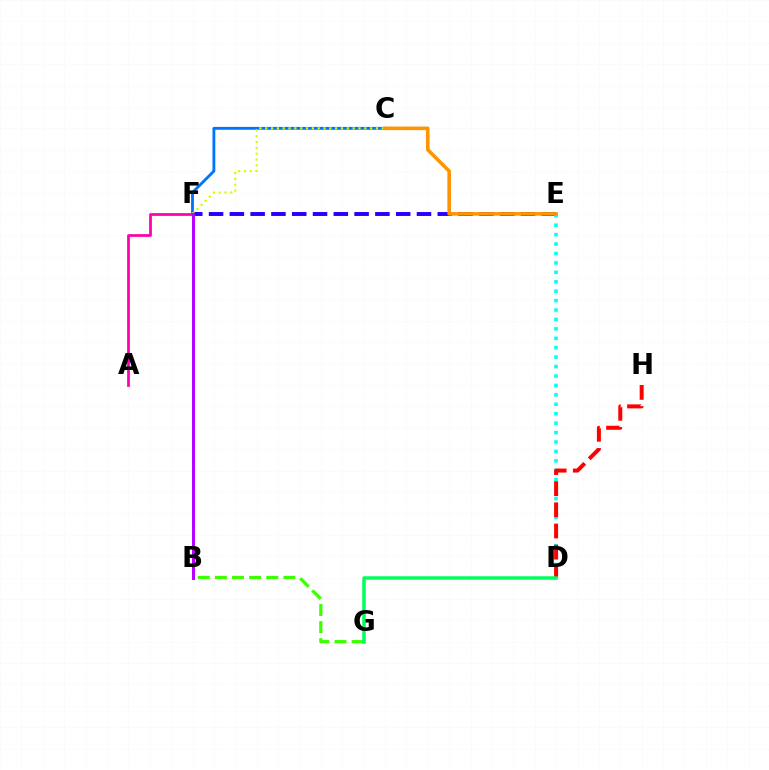{('E', 'F'): [{'color': '#2500ff', 'line_style': 'dashed', 'thickness': 2.82}], ('D', 'E'): [{'color': '#00fff6', 'line_style': 'dotted', 'thickness': 2.56}], ('C', 'F'): [{'color': '#0074ff', 'line_style': 'solid', 'thickness': 2.05}, {'color': '#d1ff00', 'line_style': 'dotted', 'thickness': 1.58}], ('A', 'F'): [{'color': '#ff00ac', 'line_style': 'solid', 'thickness': 1.97}], ('C', 'E'): [{'color': '#ff9400', 'line_style': 'solid', 'thickness': 2.58}], ('B', 'G'): [{'color': '#3dff00', 'line_style': 'dashed', 'thickness': 2.33}], ('D', 'H'): [{'color': '#ff0000', 'line_style': 'dashed', 'thickness': 2.88}], ('B', 'F'): [{'color': '#b900ff', 'line_style': 'solid', 'thickness': 2.15}], ('D', 'G'): [{'color': '#00ff5c', 'line_style': 'solid', 'thickness': 2.52}]}